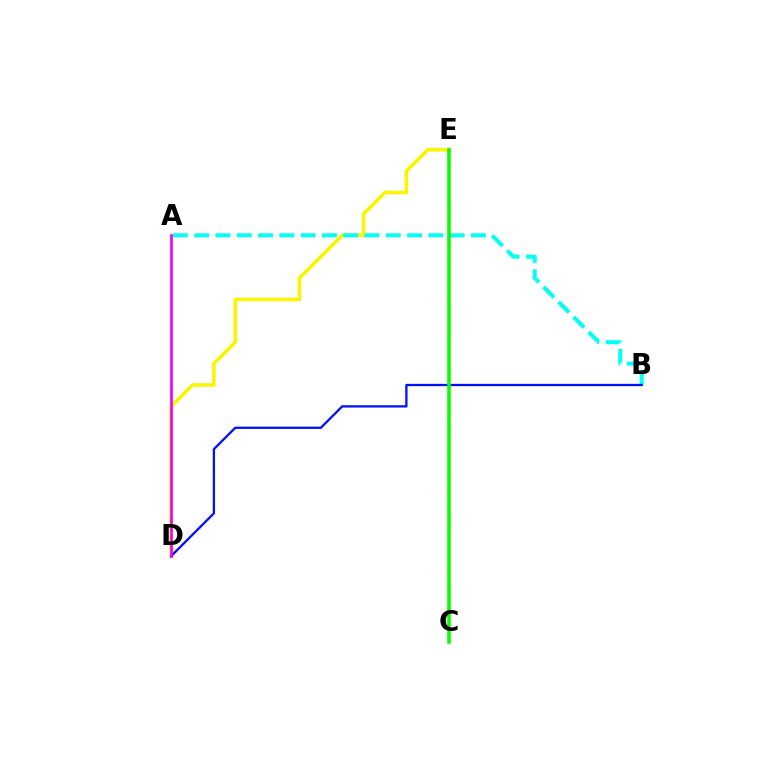{('D', 'E'): [{'color': '#fcf500', 'line_style': 'solid', 'thickness': 2.6}], ('A', 'B'): [{'color': '#00fff6', 'line_style': 'dashed', 'thickness': 2.89}], ('B', 'D'): [{'color': '#0010ff', 'line_style': 'solid', 'thickness': 1.65}], ('A', 'D'): [{'color': '#ee00ff', 'line_style': 'solid', 'thickness': 1.92}], ('C', 'E'): [{'color': '#ff0000', 'line_style': 'dotted', 'thickness': 1.68}, {'color': '#08ff00', 'line_style': 'solid', 'thickness': 2.55}]}